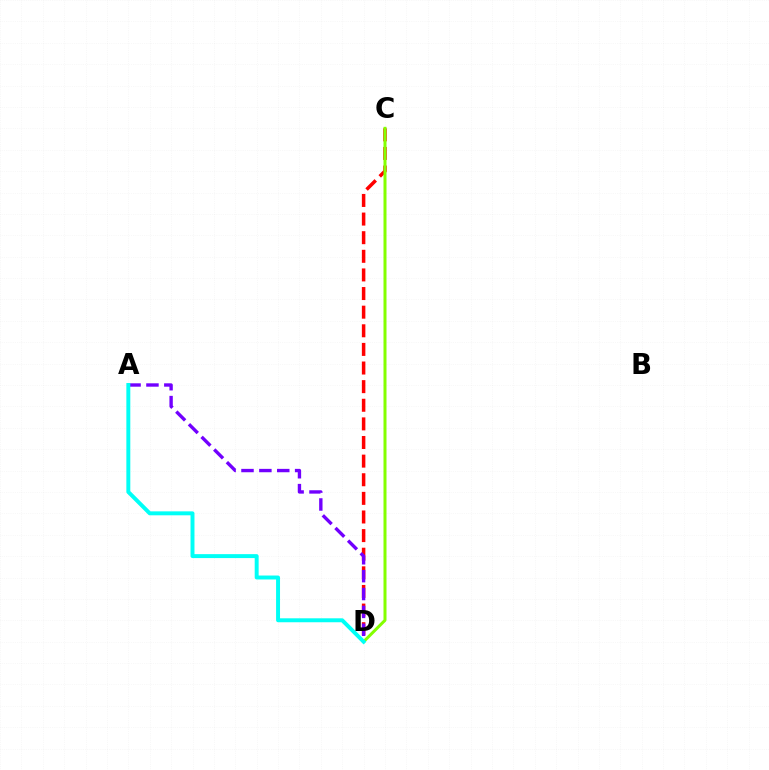{('C', 'D'): [{'color': '#ff0000', 'line_style': 'dashed', 'thickness': 2.53}, {'color': '#84ff00', 'line_style': 'solid', 'thickness': 2.16}], ('A', 'D'): [{'color': '#7200ff', 'line_style': 'dashed', 'thickness': 2.43}, {'color': '#00fff6', 'line_style': 'solid', 'thickness': 2.84}]}